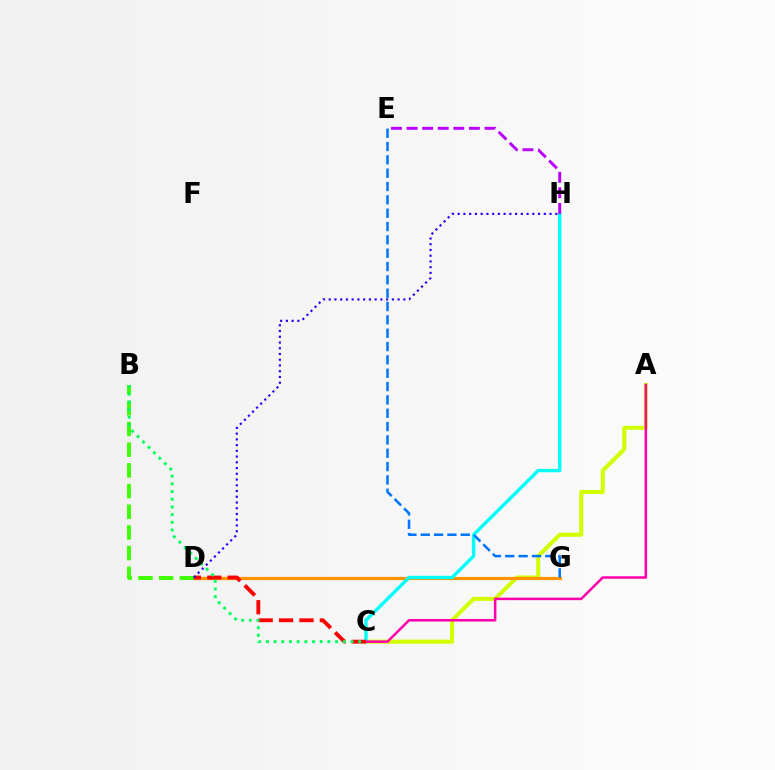{('A', 'C'): [{'color': '#d1ff00', 'line_style': 'solid', 'thickness': 2.91}, {'color': '#ff00ac', 'line_style': 'solid', 'thickness': 1.81}], ('D', 'G'): [{'color': '#ff9400', 'line_style': 'solid', 'thickness': 2.33}], ('C', 'H'): [{'color': '#00fff6', 'line_style': 'solid', 'thickness': 2.43}], ('B', 'D'): [{'color': '#3dff00', 'line_style': 'dashed', 'thickness': 2.81}], ('E', 'G'): [{'color': '#0074ff', 'line_style': 'dashed', 'thickness': 1.81}], ('C', 'D'): [{'color': '#ff0000', 'line_style': 'dashed', 'thickness': 2.77}], ('D', 'H'): [{'color': '#2500ff', 'line_style': 'dotted', 'thickness': 1.56}], ('E', 'H'): [{'color': '#b900ff', 'line_style': 'dashed', 'thickness': 2.12}], ('B', 'C'): [{'color': '#00ff5c', 'line_style': 'dotted', 'thickness': 2.09}]}